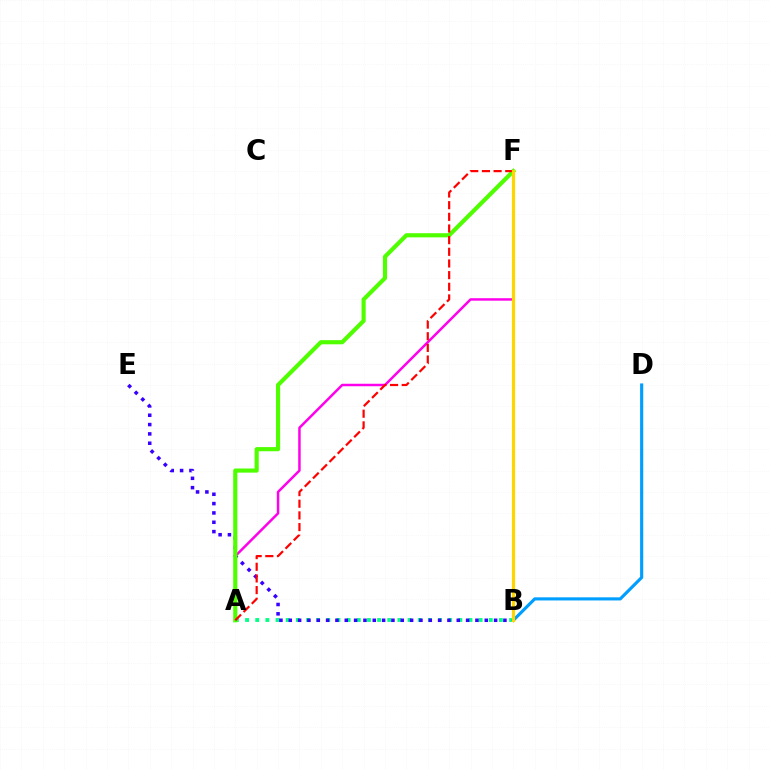{('A', 'B'): [{'color': '#00ff86', 'line_style': 'dotted', 'thickness': 2.76}], ('B', 'E'): [{'color': '#3700ff', 'line_style': 'dotted', 'thickness': 2.54}], ('A', 'F'): [{'color': '#ff00ed', 'line_style': 'solid', 'thickness': 1.79}, {'color': '#4fff00', 'line_style': 'solid', 'thickness': 2.98}, {'color': '#ff0000', 'line_style': 'dashed', 'thickness': 1.58}], ('B', 'D'): [{'color': '#009eff', 'line_style': 'solid', 'thickness': 2.26}], ('B', 'F'): [{'color': '#ffd500', 'line_style': 'solid', 'thickness': 2.32}]}